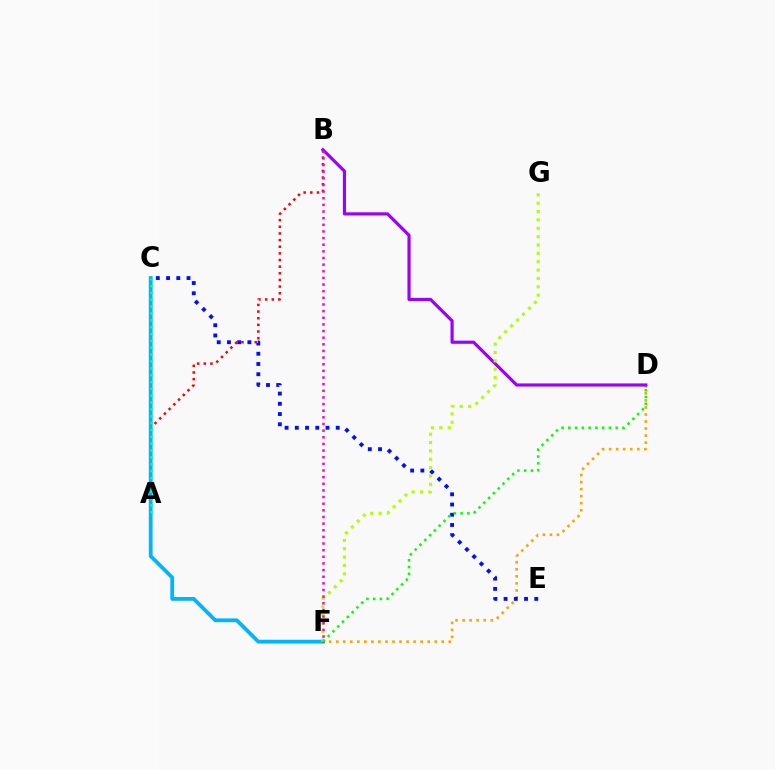{('D', 'F'): [{'color': '#ffa500', 'line_style': 'dotted', 'thickness': 1.91}, {'color': '#08ff00', 'line_style': 'dotted', 'thickness': 1.84}], ('A', 'B'): [{'color': '#ff0000', 'line_style': 'dotted', 'thickness': 1.81}], ('C', 'E'): [{'color': '#0010ff', 'line_style': 'dotted', 'thickness': 2.78}], ('B', 'D'): [{'color': '#9b00ff', 'line_style': 'solid', 'thickness': 2.28}], ('C', 'F'): [{'color': '#00b5ff', 'line_style': 'solid', 'thickness': 2.74}], ('F', 'G'): [{'color': '#b3ff00', 'line_style': 'dotted', 'thickness': 2.27}], ('A', 'C'): [{'color': '#00ff9d', 'line_style': 'dotted', 'thickness': 1.86}], ('B', 'F'): [{'color': '#ff00bd', 'line_style': 'dotted', 'thickness': 1.8}]}